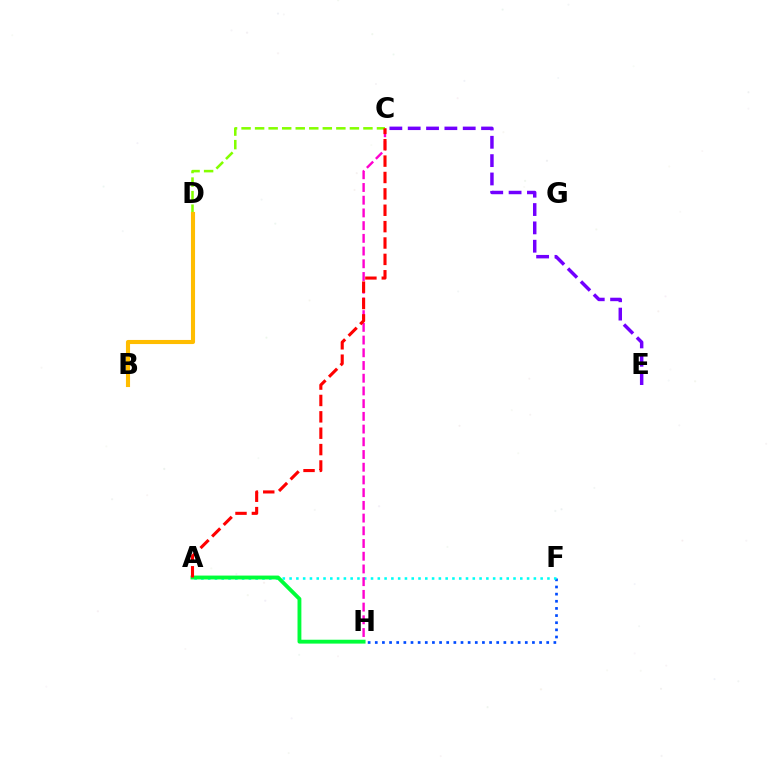{('F', 'H'): [{'color': '#004bff', 'line_style': 'dotted', 'thickness': 1.94}], ('A', 'F'): [{'color': '#00fff6', 'line_style': 'dotted', 'thickness': 1.84}], ('C', 'H'): [{'color': '#ff00cf', 'line_style': 'dashed', 'thickness': 1.73}], ('C', 'D'): [{'color': '#84ff00', 'line_style': 'dashed', 'thickness': 1.84}], ('C', 'E'): [{'color': '#7200ff', 'line_style': 'dashed', 'thickness': 2.49}], ('B', 'D'): [{'color': '#ffbd00', 'line_style': 'solid', 'thickness': 2.95}], ('A', 'H'): [{'color': '#00ff39', 'line_style': 'solid', 'thickness': 2.78}], ('A', 'C'): [{'color': '#ff0000', 'line_style': 'dashed', 'thickness': 2.23}]}